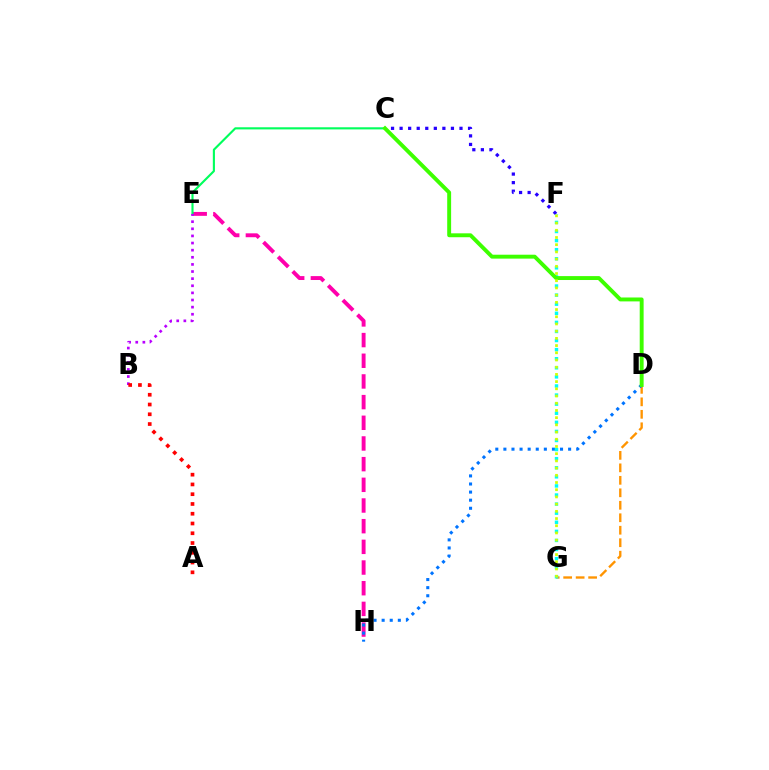{('C', 'F'): [{'color': '#2500ff', 'line_style': 'dotted', 'thickness': 2.32}], ('E', 'H'): [{'color': '#ff00ac', 'line_style': 'dashed', 'thickness': 2.81}], ('D', 'G'): [{'color': '#ff9400', 'line_style': 'dashed', 'thickness': 1.7}], ('C', 'E'): [{'color': '#00ff5c', 'line_style': 'solid', 'thickness': 1.53}], ('D', 'H'): [{'color': '#0074ff', 'line_style': 'dotted', 'thickness': 2.2}], ('F', 'G'): [{'color': '#00fff6', 'line_style': 'dotted', 'thickness': 2.47}, {'color': '#d1ff00', 'line_style': 'dotted', 'thickness': 1.96}], ('C', 'D'): [{'color': '#3dff00', 'line_style': 'solid', 'thickness': 2.81}], ('B', 'E'): [{'color': '#b900ff', 'line_style': 'dotted', 'thickness': 1.93}], ('A', 'B'): [{'color': '#ff0000', 'line_style': 'dotted', 'thickness': 2.65}]}